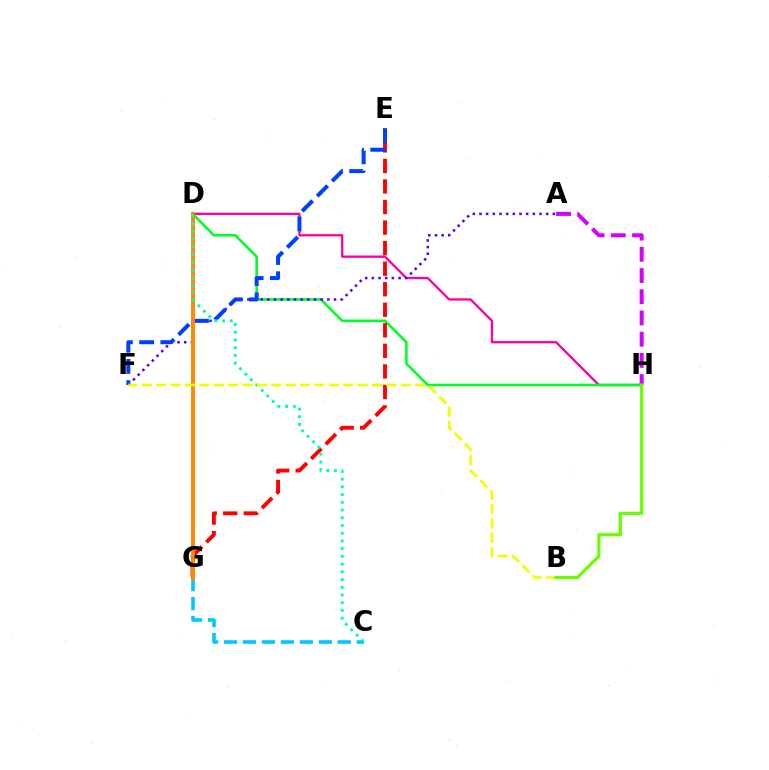{('D', 'H'): [{'color': '#ff00a0', 'line_style': 'solid', 'thickness': 1.66}, {'color': '#00ff27', 'line_style': 'solid', 'thickness': 1.88}], ('A', 'F'): [{'color': '#4f00ff', 'line_style': 'dotted', 'thickness': 1.81}], ('C', 'G'): [{'color': '#00c7ff', 'line_style': 'dashed', 'thickness': 2.58}], ('A', 'H'): [{'color': '#d600ff', 'line_style': 'dashed', 'thickness': 2.88}], ('E', 'G'): [{'color': '#ff0000', 'line_style': 'dashed', 'thickness': 2.79}], ('E', 'F'): [{'color': '#003fff', 'line_style': 'dashed', 'thickness': 2.88}], ('D', 'G'): [{'color': '#ff8800', 'line_style': 'solid', 'thickness': 2.84}], ('C', 'D'): [{'color': '#00ffaf', 'line_style': 'dotted', 'thickness': 2.1}], ('B', 'F'): [{'color': '#eeff00', 'line_style': 'dashed', 'thickness': 1.95}], ('B', 'H'): [{'color': '#66ff00', 'line_style': 'solid', 'thickness': 2.29}]}